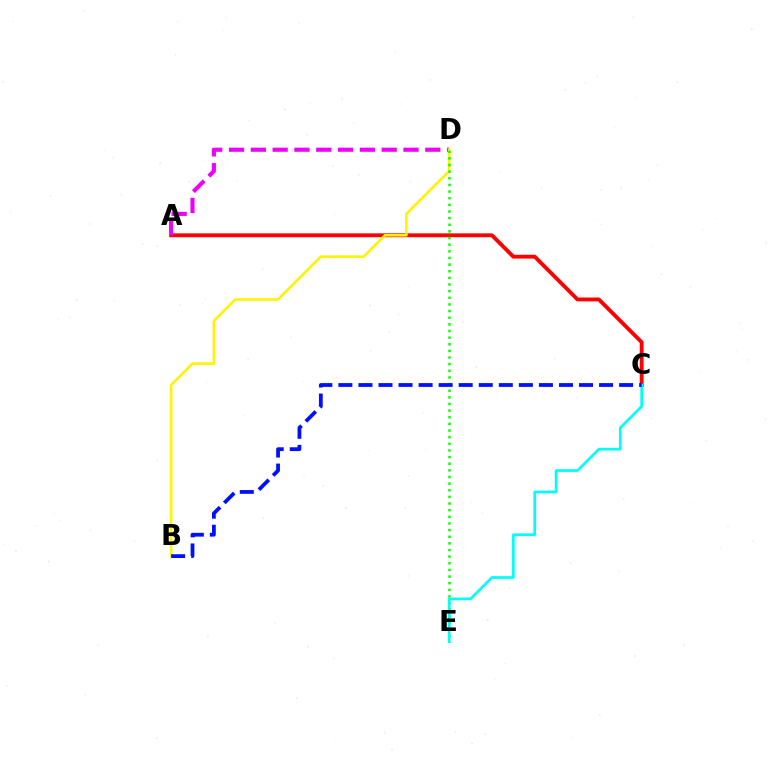{('A', 'C'): [{'color': '#ff0000', 'line_style': 'solid', 'thickness': 2.78}], ('A', 'D'): [{'color': '#ee00ff', 'line_style': 'dashed', 'thickness': 2.96}], ('B', 'D'): [{'color': '#fcf500', 'line_style': 'solid', 'thickness': 1.88}], ('D', 'E'): [{'color': '#08ff00', 'line_style': 'dotted', 'thickness': 1.8}], ('C', 'E'): [{'color': '#00fff6', 'line_style': 'solid', 'thickness': 1.95}], ('B', 'C'): [{'color': '#0010ff', 'line_style': 'dashed', 'thickness': 2.72}]}